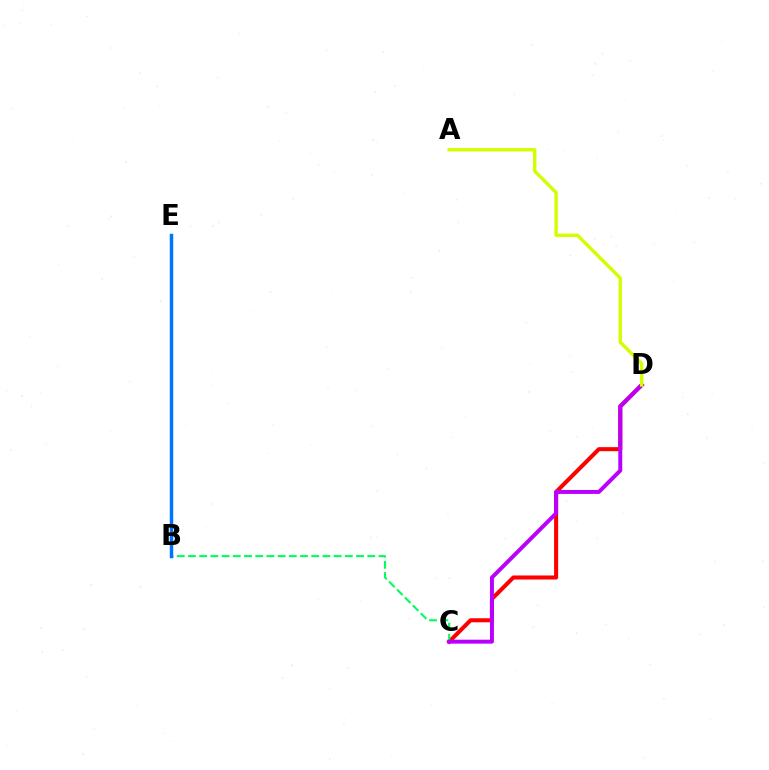{('C', 'D'): [{'color': '#ff0000', 'line_style': 'solid', 'thickness': 2.92}, {'color': '#b900ff', 'line_style': 'solid', 'thickness': 2.85}], ('B', 'C'): [{'color': '#00ff5c', 'line_style': 'dashed', 'thickness': 1.52}], ('A', 'D'): [{'color': '#d1ff00', 'line_style': 'solid', 'thickness': 2.44}], ('B', 'E'): [{'color': '#0074ff', 'line_style': 'solid', 'thickness': 2.5}]}